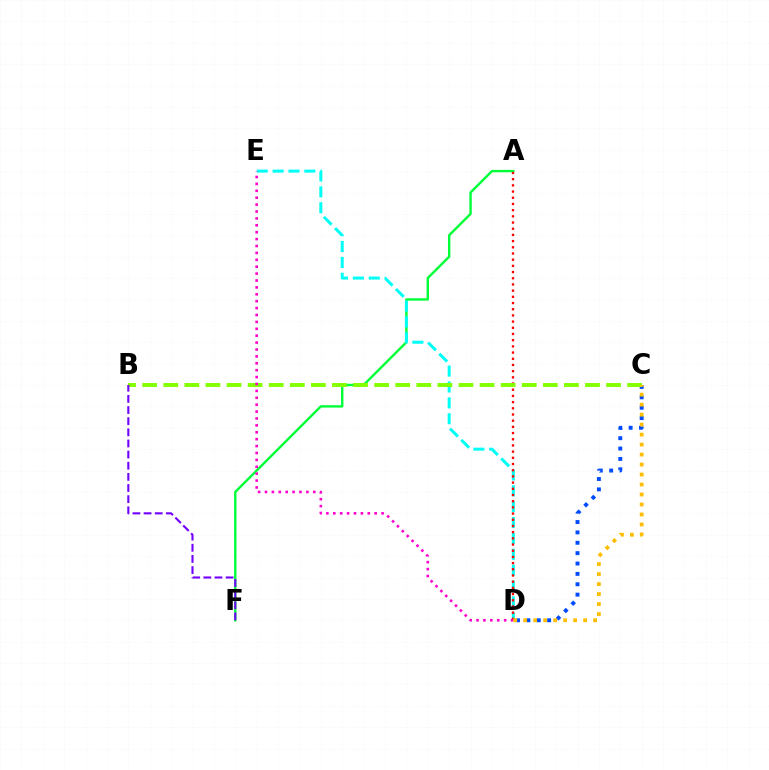{('A', 'F'): [{'color': '#00ff39', 'line_style': 'solid', 'thickness': 1.73}], ('D', 'E'): [{'color': '#00fff6', 'line_style': 'dashed', 'thickness': 2.16}, {'color': '#ff00cf', 'line_style': 'dotted', 'thickness': 1.87}], ('A', 'D'): [{'color': '#ff0000', 'line_style': 'dotted', 'thickness': 1.68}], ('C', 'D'): [{'color': '#004bff', 'line_style': 'dotted', 'thickness': 2.82}, {'color': '#ffbd00', 'line_style': 'dotted', 'thickness': 2.71}], ('B', 'C'): [{'color': '#84ff00', 'line_style': 'dashed', 'thickness': 2.86}], ('B', 'F'): [{'color': '#7200ff', 'line_style': 'dashed', 'thickness': 1.51}]}